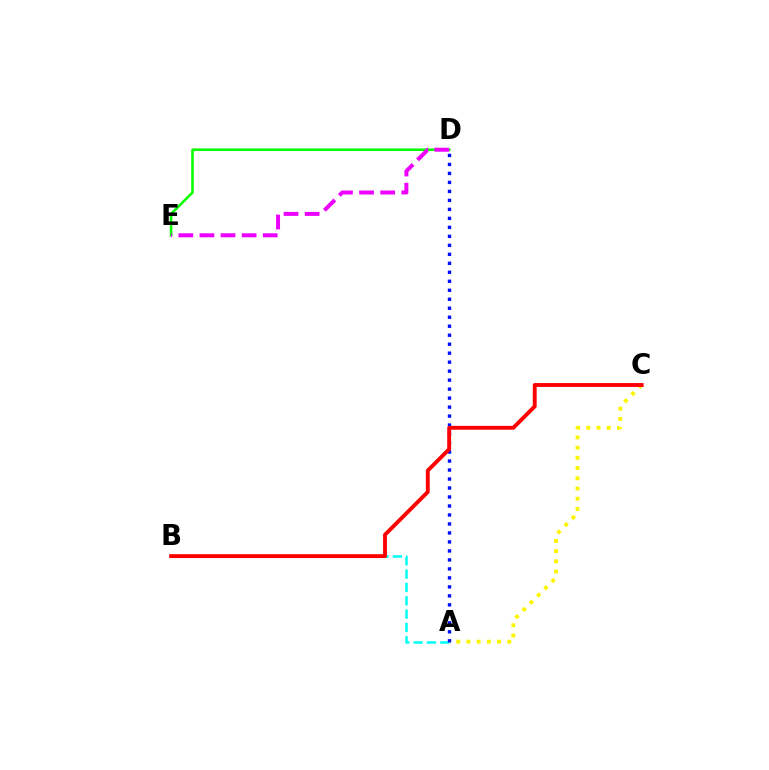{('A', 'B'): [{'color': '#00fff6', 'line_style': 'dashed', 'thickness': 1.81}], ('A', 'C'): [{'color': '#fcf500', 'line_style': 'dotted', 'thickness': 2.77}], ('A', 'D'): [{'color': '#0010ff', 'line_style': 'dotted', 'thickness': 2.44}], ('D', 'E'): [{'color': '#08ff00', 'line_style': 'solid', 'thickness': 1.87}, {'color': '#ee00ff', 'line_style': 'dashed', 'thickness': 2.87}], ('B', 'C'): [{'color': '#ff0000', 'line_style': 'solid', 'thickness': 2.79}]}